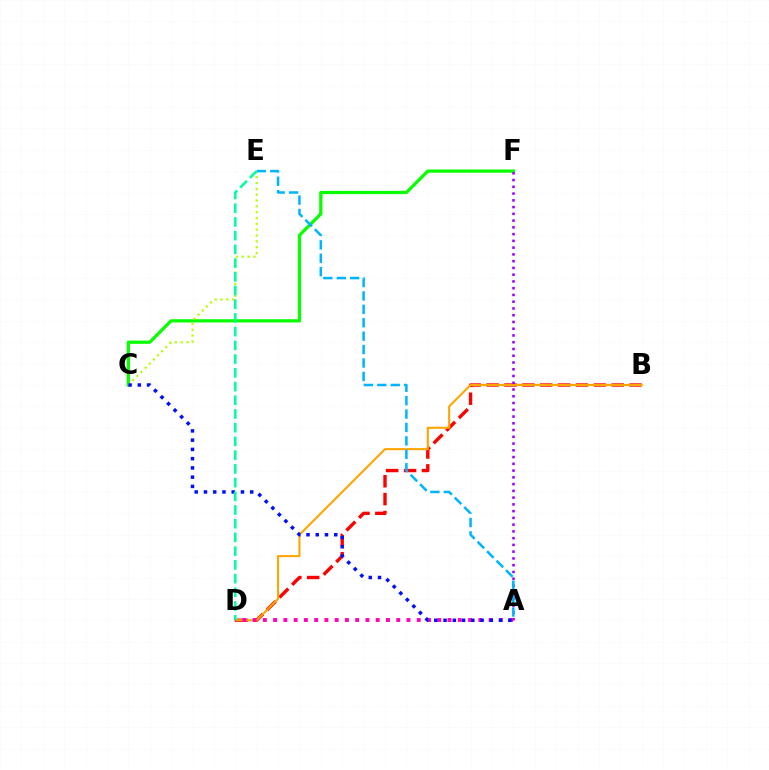{('C', 'F'): [{'color': '#08ff00', 'line_style': 'solid', 'thickness': 2.34}], ('B', 'D'): [{'color': '#ff0000', 'line_style': 'dashed', 'thickness': 2.43}, {'color': '#ffa500', 'line_style': 'solid', 'thickness': 1.51}], ('A', 'F'): [{'color': '#9b00ff', 'line_style': 'dotted', 'thickness': 1.84}], ('C', 'E'): [{'color': '#b3ff00', 'line_style': 'dotted', 'thickness': 1.58}], ('A', 'E'): [{'color': '#00b5ff', 'line_style': 'dashed', 'thickness': 1.82}], ('A', 'D'): [{'color': '#ff00bd', 'line_style': 'dotted', 'thickness': 2.79}], ('A', 'C'): [{'color': '#0010ff', 'line_style': 'dotted', 'thickness': 2.51}], ('D', 'E'): [{'color': '#00ff9d', 'line_style': 'dashed', 'thickness': 1.86}]}